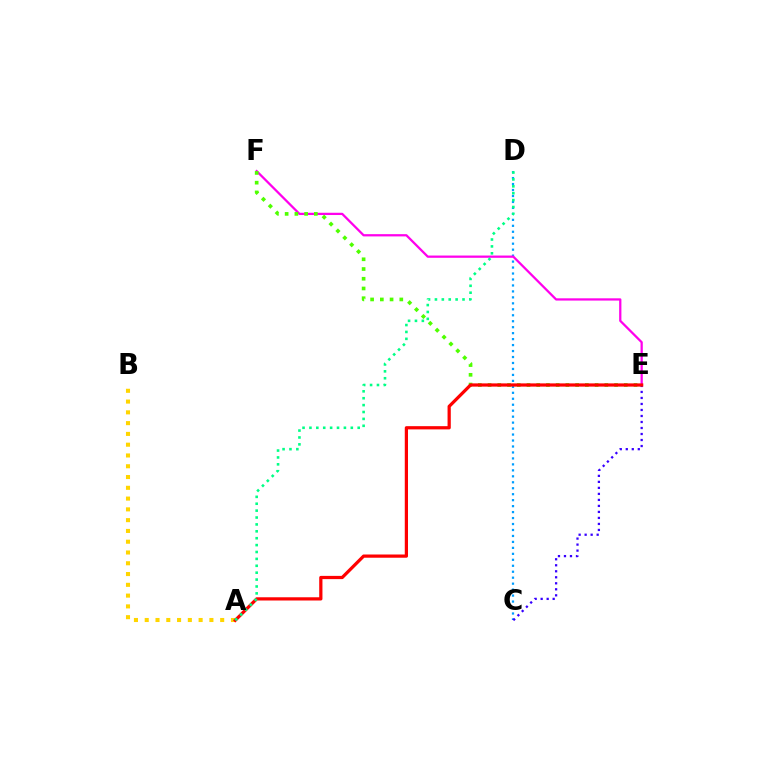{('C', 'D'): [{'color': '#009eff', 'line_style': 'dotted', 'thickness': 1.62}], ('A', 'B'): [{'color': '#ffd500', 'line_style': 'dotted', 'thickness': 2.93}], ('C', 'E'): [{'color': '#3700ff', 'line_style': 'dotted', 'thickness': 1.63}], ('E', 'F'): [{'color': '#ff00ed', 'line_style': 'solid', 'thickness': 1.62}, {'color': '#4fff00', 'line_style': 'dotted', 'thickness': 2.64}], ('A', 'E'): [{'color': '#ff0000', 'line_style': 'solid', 'thickness': 2.33}], ('A', 'D'): [{'color': '#00ff86', 'line_style': 'dotted', 'thickness': 1.87}]}